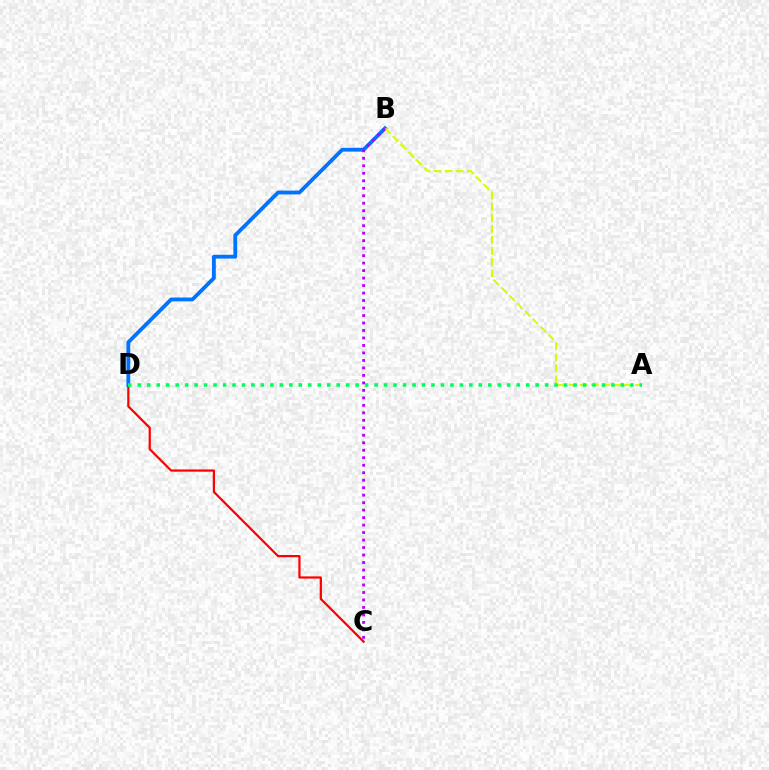{('C', 'D'): [{'color': '#ff0000', 'line_style': 'solid', 'thickness': 1.6}], ('B', 'D'): [{'color': '#0074ff', 'line_style': 'solid', 'thickness': 2.75}], ('A', 'B'): [{'color': '#d1ff00', 'line_style': 'dashed', 'thickness': 1.5}], ('A', 'D'): [{'color': '#00ff5c', 'line_style': 'dotted', 'thickness': 2.57}], ('B', 'C'): [{'color': '#b900ff', 'line_style': 'dotted', 'thickness': 2.03}]}